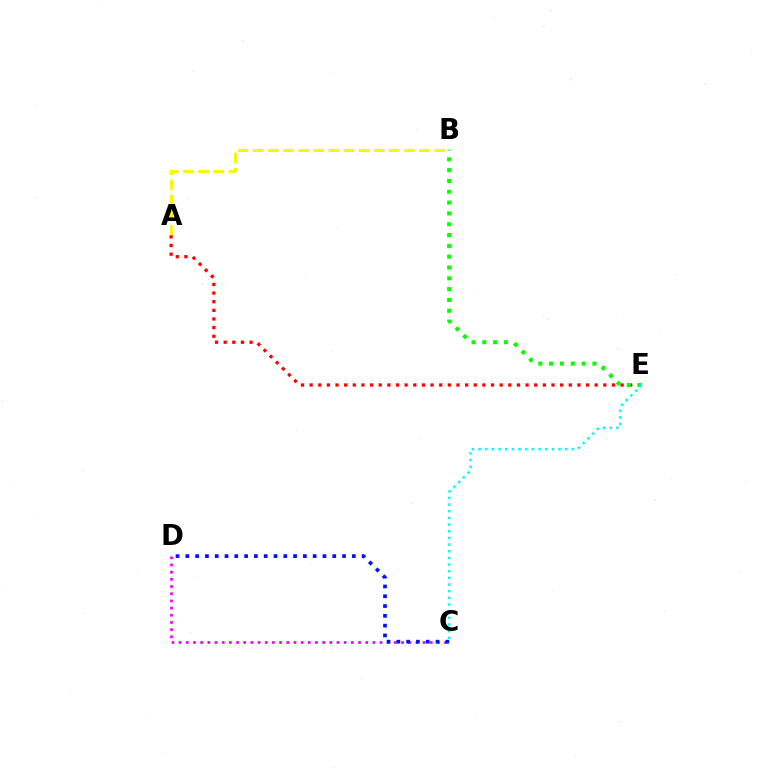{('A', 'B'): [{'color': '#fcf500', 'line_style': 'dashed', 'thickness': 2.05}], ('C', 'D'): [{'color': '#ee00ff', 'line_style': 'dotted', 'thickness': 1.95}, {'color': '#0010ff', 'line_style': 'dotted', 'thickness': 2.66}], ('A', 'E'): [{'color': '#ff0000', 'line_style': 'dotted', 'thickness': 2.35}], ('B', 'E'): [{'color': '#08ff00', 'line_style': 'dotted', 'thickness': 2.94}], ('C', 'E'): [{'color': '#00fff6', 'line_style': 'dotted', 'thickness': 1.81}]}